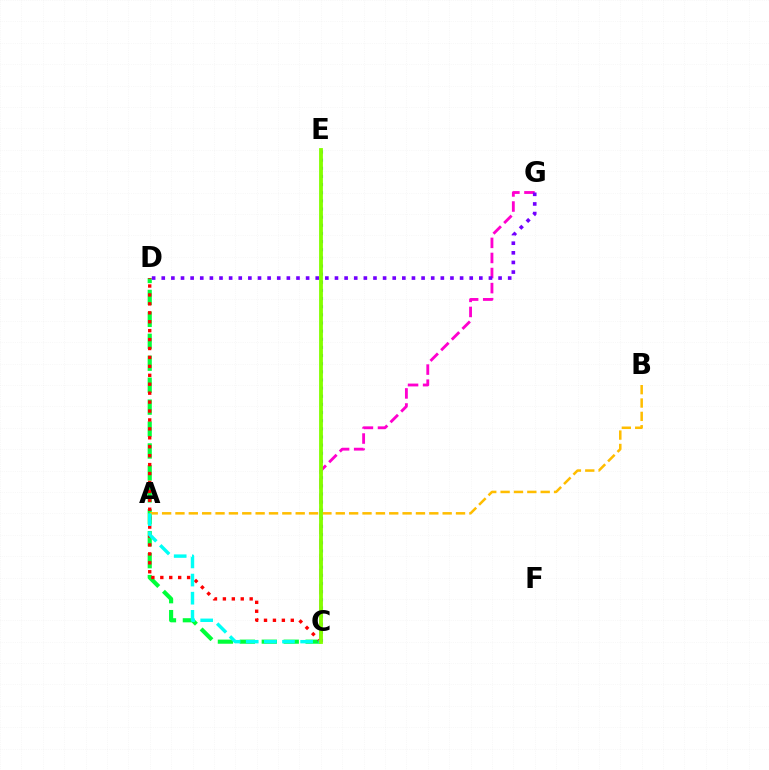{('C', 'D'): [{'color': '#00ff39', 'line_style': 'dashed', 'thickness': 2.98}, {'color': '#ff0000', 'line_style': 'dotted', 'thickness': 2.43}], ('A', 'B'): [{'color': '#ffbd00', 'line_style': 'dashed', 'thickness': 1.82}], ('C', 'E'): [{'color': '#004bff', 'line_style': 'dotted', 'thickness': 2.21}, {'color': '#84ff00', 'line_style': 'solid', 'thickness': 2.75}], ('C', 'G'): [{'color': '#ff00cf', 'line_style': 'dashed', 'thickness': 2.05}], ('D', 'G'): [{'color': '#7200ff', 'line_style': 'dotted', 'thickness': 2.61}], ('A', 'C'): [{'color': '#00fff6', 'line_style': 'dashed', 'thickness': 2.46}]}